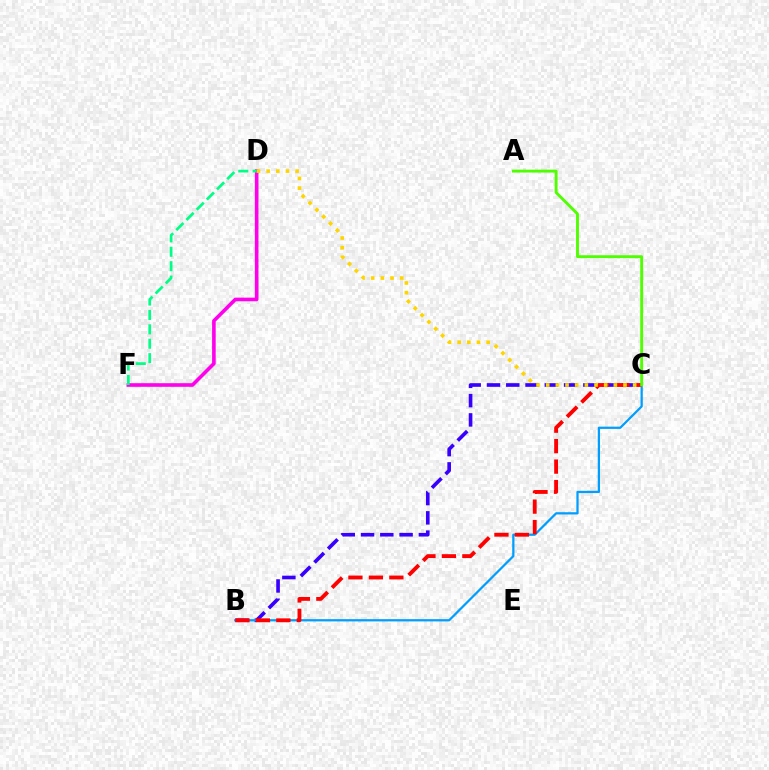{('D', 'F'): [{'color': '#ff00ed', 'line_style': 'solid', 'thickness': 2.6}, {'color': '#00ff86', 'line_style': 'dashed', 'thickness': 1.96}], ('B', 'C'): [{'color': '#3700ff', 'line_style': 'dashed', 'thickness': 2.62}, {'color': '#009eff', 'line_style': 'solid', 'thickness': 1.62}, {'color': '#ff0000', 'line_style': 'dashed', 'thickness': 2.78}], ('C', 'D'): [{'color': '#ffd500', 'line_style': 'dotted', 'thickness': 2.62}], ('A', 'C'): [{'color': '#4fff00', 'line_style': 'solid', 'thickness': 2.07}]}